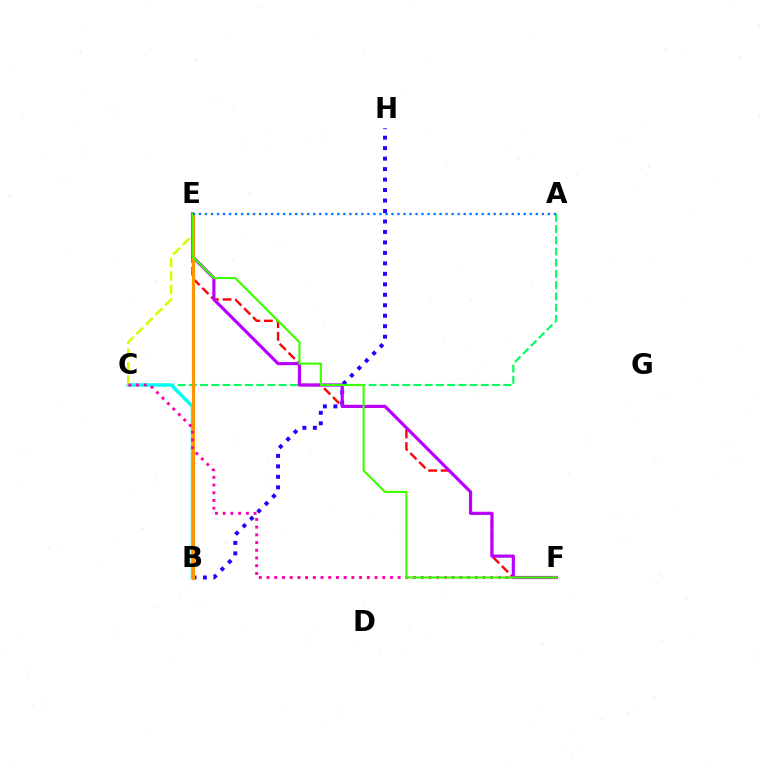{('A', 'C'): [{'color': '#00ff5c', 'line_style': 'dashed', 'thickness': 1.53}], ('B', 'H'): [{'color': '#2500ff', 'line_style': 'dotted', 'thickness': 2.85}], ('E', 'F'): [{'color': '#ff0000', 'line_style': 'dashed', 'thickness': 1.71}, {'color': '#b900ff', 'line_style': 'solid', 'thickness': 2.3}, {'color': '#3dff00', 'line_style': 'solid', 'thickness': 1.53}], ('B', 'C'): [{'color': '#00fff6', 'line_style': 'solid', 'thickness': 2.51}], ('C', 'E'): [{'color': '#d1ff00', 'line_style': 'dashed', 'thickness': 1.84}], ('B', 'E'): [{'color': '#ff9400', 'line_style': 'solid', 'thickness': 2.27}], ('C', 'F'): [{'color': '#ff00ac', 'line_style': 'dotted', 'thickness': 2.1}], ('A', 'E'): [{'color': '#0074ff', 'line_style': 'dotted', 'thickness': 1.63}]}